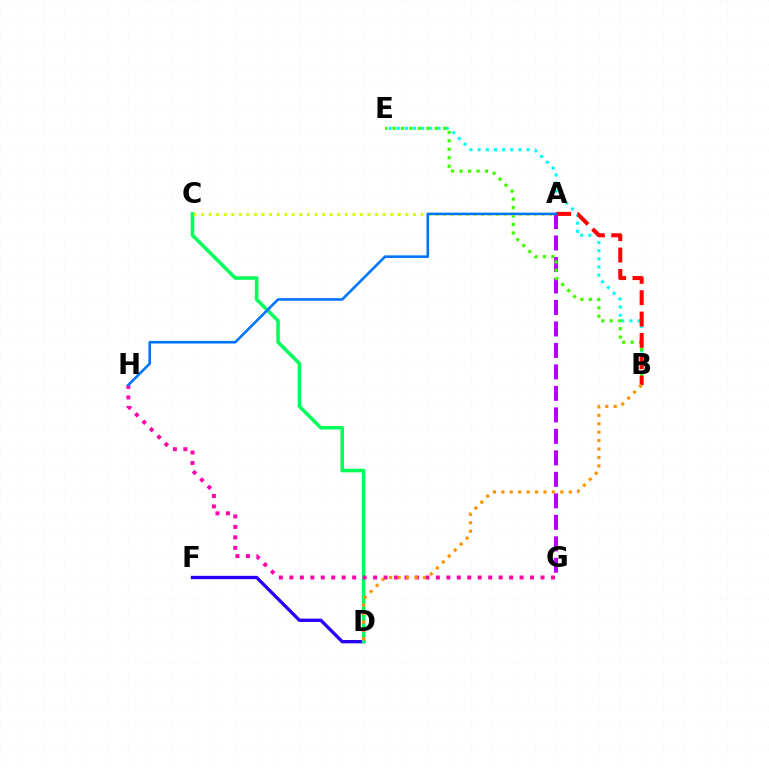{('D', 'F'): [{'color': '#2500ff', 'line_style': 'solid', 'thickness': 2.39}], ('B', 'E'): [{'color': '#00fff6', 'line_style': 'dotted', 'thickness': 2.22}, {'color': '#3dff00', 'line_style': 'dotted', 'thickness': 2.3}], ('C', 'D'): [{'color': '#00ff5c', 'line_style': 'solid', 'thickness': 2.55}], ('A', 'G'): [{'color': '#b900ff', 'line_style': 'dashed', 'thickness': 2.92}], ('G', 'H'): [{'color': '#ff00ac', 'line_style': 'dotted', 'thickness': 2.84}], ('A', 'C'): [{'color': '#d1ff00', 'line_style': 'dotted', 'thickness': 2.06}], ('A', 'B'): [{'color': '#ff0000', 'line_style': 'dashed', 'thickness': 2.9}], ('A', 'H'): [{'color': '#0074ff', 'line_style': 'solid', 'thickness': 1.88}], ('B', 'D'): [{'color': '#ff9400', 'line_style': 'dotted', 'thickness': 2.29}]}